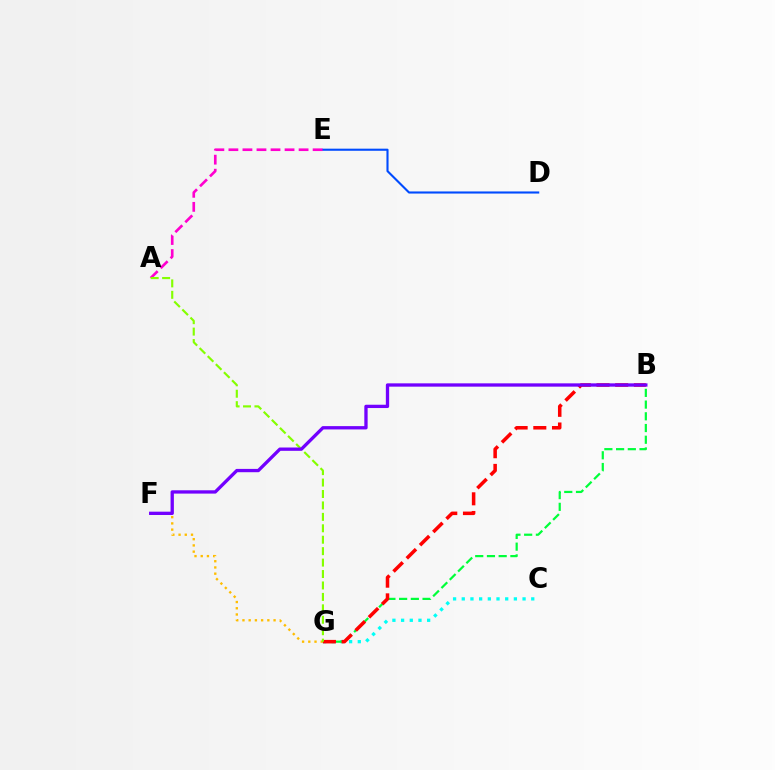{('D', 'E'): [{'color': '#004bff', 'line_style': 'solid', 'thickness': 1.52}], ('F', 'G'): [{'color': '#ffbd00', 'line_style': 'dotted', 'thickness': 1.69}], ('A', 'E'): [{'color': '#ff00cf', 'line_style': 'dashed', 'thickness': 1.91}], ('C', 'G'): [{'color': '#00fff6', 'line_style': 'dotted', 'thickness': 2.36}], ('B', 'G'): [{'color': '#00ff39', 'line_style': 'dashed', 'thickness': 1.59}, {'color': '#ff0000', 'line_style': 'dashed', 'thickness': 2.54}], ('A', 'G'): [{'color': '#84ff00', 'line_style': 'dashed', 'thickness': 1.55}], ('B', 'F'): [{'color': '#7200ff', 'line_style': 'solid', 'thickness': 2.38}]}